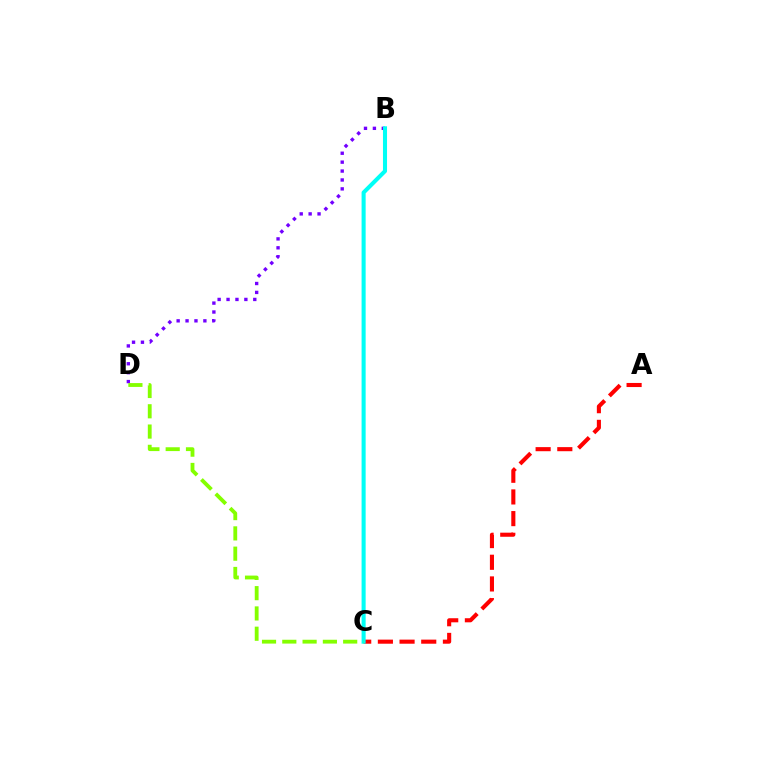{('B', 'D'): [{'color': '#7200ff', 'line_style': 'dotted', 'thickness': 2.42}], ('A', 'C'): [{'color': '#ff0000', 'line_style': 'dashed', 'thickness': 2.95}], ('B', 'C'): [{'color': '#00fff6', 'line_style': 'solid', 'thickness': 2.93}], ('C', 'D'): [{'color': '#84ff00', 'line_style': 'dashed', 'thickness': 2.76}]}